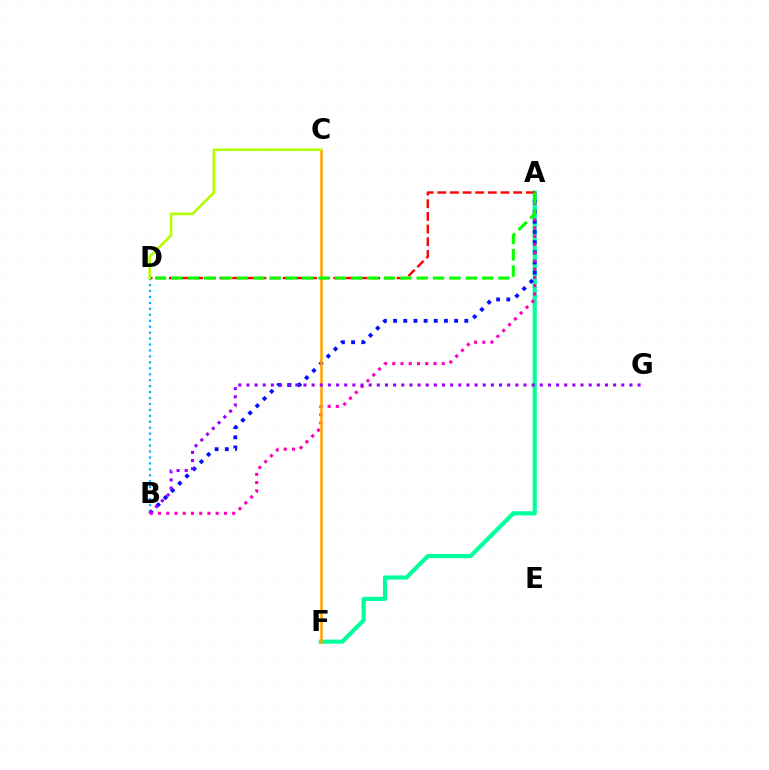{('A', 'F'): [{'color': '#00ff9d', 'line_style': 'solid', 'thickness': 2.99}], ('A', 'B'): [{'color': '#0010ff', 'line_style': 'dotted', 'thickness': 2.76}, {'color': '#ff00bd', 'line_style': 'dotted', 'thickness': 2.24}], ('A', 'D'): [{'color': '#ff0000', 'line_style': 'dashed', 'thickness': 1.72}, {'color': '#08ff00', 'line_style': 'dashed', 'thickness': 2.22}], ('B', 'D'): [{'color': '#00b5ff', 'line_style': 'dotted', 'thickness': 1.61}], ('C', 'F'): [{'color': '#ffa500', 'line_style': 'solid', 'thickness': 1.84}], ('B', 'G'): [{'color': '#9b00ff', 'line_style': 'dotted', 'thickness': 2.21}], ('C', 'D'): [{'color': '#b3ff00', 'line_style': 'solid', 'thickness': 1.88}]}